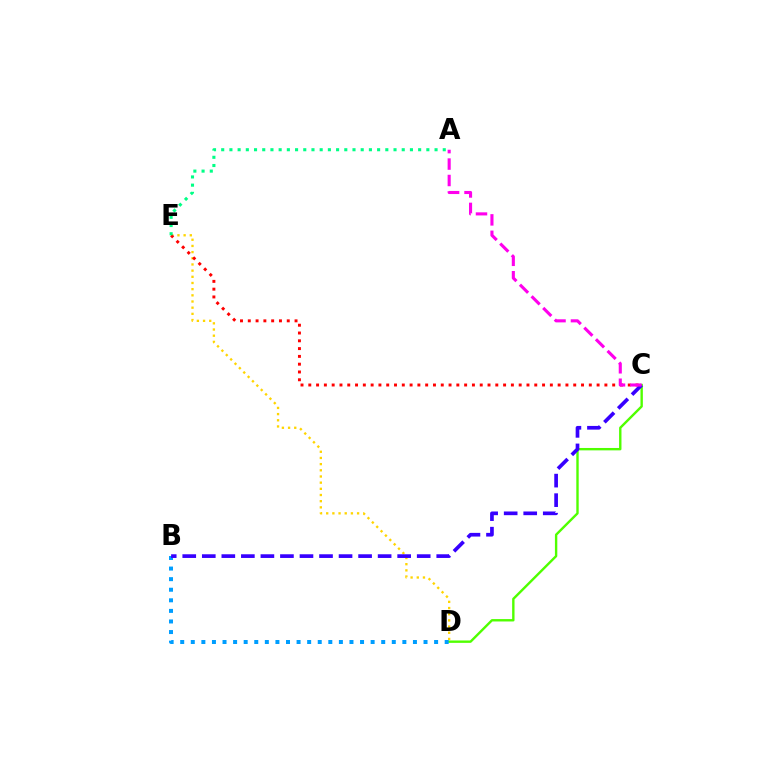{('C', 'D'): [{'color': '#4fff00', 'line_style': 'solid', 'thickness': 1.72}], ('D', 'E'): [{'color': '#ffd500', 'line_style': 'dotted', 'thickness': 1.68}], ('C', 'E'): [{'color': '#ff0000', 'line_style': 'dotted', 'thickness': 2.12}], ('B', 'D'): [{'color': '#009eff', 'line_style': 'dotted', 'thickness': 2.87}], ('B', 'C'): [{'color': '#3700ff', 'line_style': 'dashed', 'thickness': 2.65}], ('A', 'C'): [{'color': '#ff00ed', 'line_style': 'dashed', 'thickness': 2.23}], ('A', 'E'): [{'color': '#00ff86', 'line_style': 'dotted', 'thickness': 2.23}]}